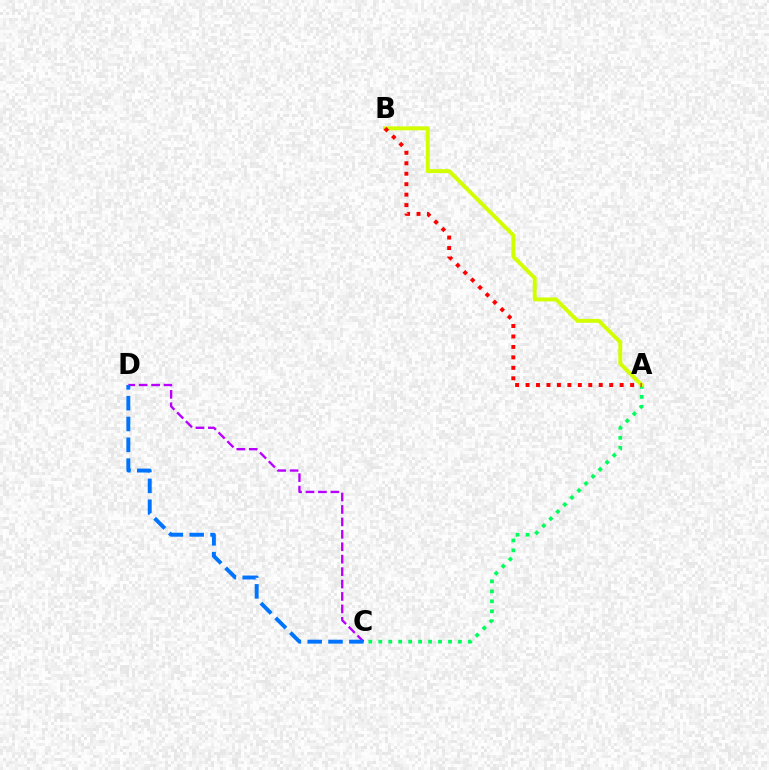{('C', 'D'): [{'color': '#b900ff', 'line_style': 'dashed', 'thickness': 1.69}, {'color': '#0074ff', 'line_style': 'dashed', 'thickness': 2.83}], ('A', 'C'): [{'color': '#00ff5c', 'line_style': 'dotted', 'thickness': 2.71}], ('A', 'B'): [{'color': '#d1ff00', 'line_style': 'solid', 'thickness': 2.84}, {'color': '#ff0000', 'line_style': 'dotted', 'thickness': 2.84}]}